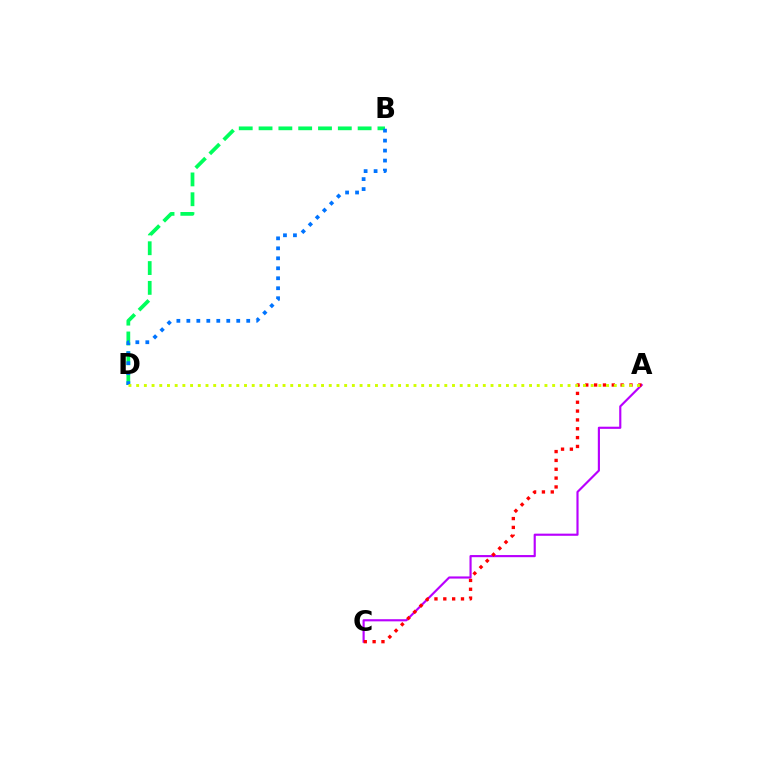{('B', 'D'): [{'color': '#00ff5c', 'line_style': 'dashed', 'thickness': 2.69}, {'color': '#0074ff', 'line_style': 'dotted', 'thickness': 2.71}], ('A', 'C'): [{'color': '#b900ff', 'line_style': 'solid', 'thickness': 1.55}, {'color': '#ff0000', 'line_style': 'dotted', 'thickness': 2.4}], ('A', 'D'): [{'color': '#d1ff00', 'line_style': 'dotted', 'thickness': 2.09}]}